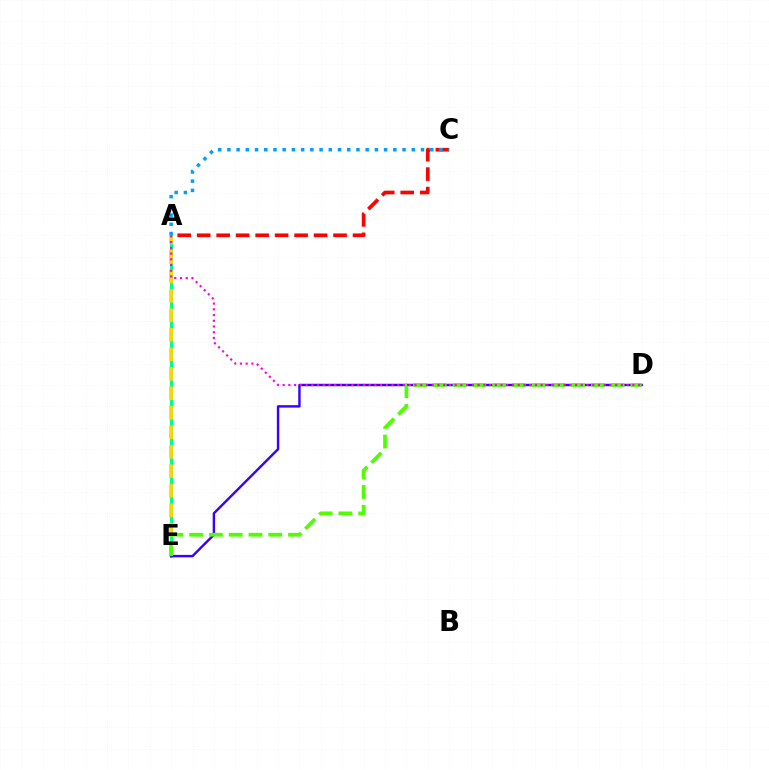{('A', 'E'): [{'color': '#00ff86', 'line_style': 'solid', 'thickness': 2.24}, {'color': '#ffd500', 'line_style': 'dashed', 'thickness': 2.65}], ('D', 'E'): [{'color': '#3700ff', 'line_style': 'solid', 'thickness': 1.74}, {'color': '#4fff00', 'line_style': 'dashed', 'thickness': 2.68}], ('A', 'C'): [{'color': '#ff0000', 'line_style': 'dashed', 'thickness': 2.65}, {'color': '#009eff', 'line_style': 'dotted', 'thickness': 2.5}], ('A', 'D'): [{'color': '#ff00ed', 'line_style': 'dotted', 'thickness': 1.56}]}